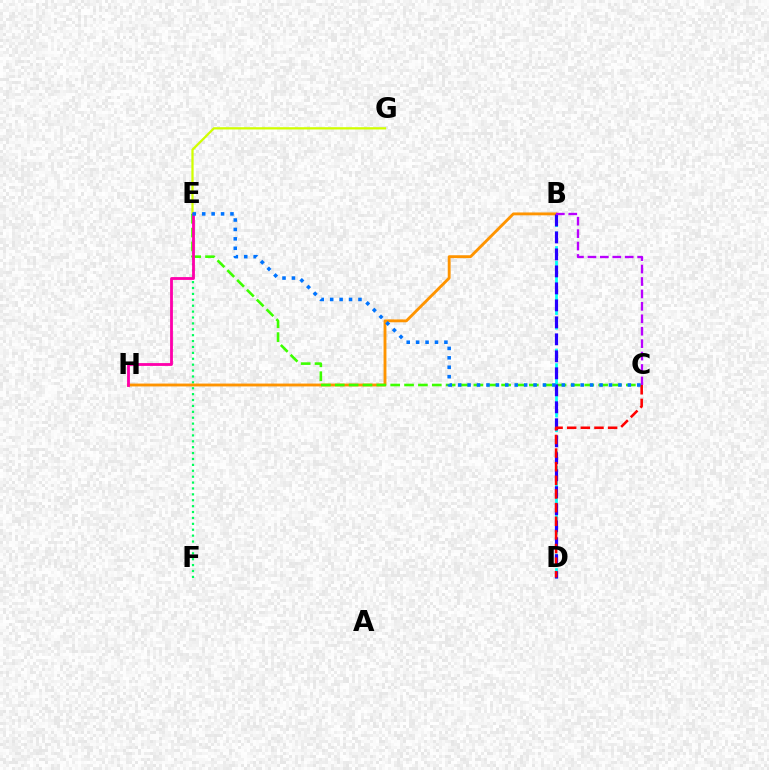{('E', 'F'): [{'color': '#00ff5c', 'line_style': 'dotted', 'thickness': 1.6}], ('E', 'G'): [{'color': '#d1ff00', 'line_style': 'solid', 'thickness': 1.63}], ('B', 'H'): [{'color': '#ff9400', 'line_style': 'solid', 'thickness': 2.06}], ('B', 'D'): [{'color': '#00fff6', 'line_style': 'dashed', 'thickness': 1.99}, {'color': '#2500ff', 'line_style': 'dashed', 'thickness': 2.31}], ('C', 'E'): [{'color': '#3dff00', 'line_style': 'dashed', 'thickness': 1.88}, {'color': '#0074ff', 'line_style': 'dotted', 'thickness': 2.56}], ('B', 'C'): [{'color': '#b900ff', 'line_style': 'dashed', 'thickness': 1.69}], ('C', 'D'): [{'color': '#ff0000', 'line_style': 'dashed', 'thickness': 1.85}], ('E', 'H'): [{'color': '#ff00ac', 'line_style': 'solid', 'thickness': 2.03}]}